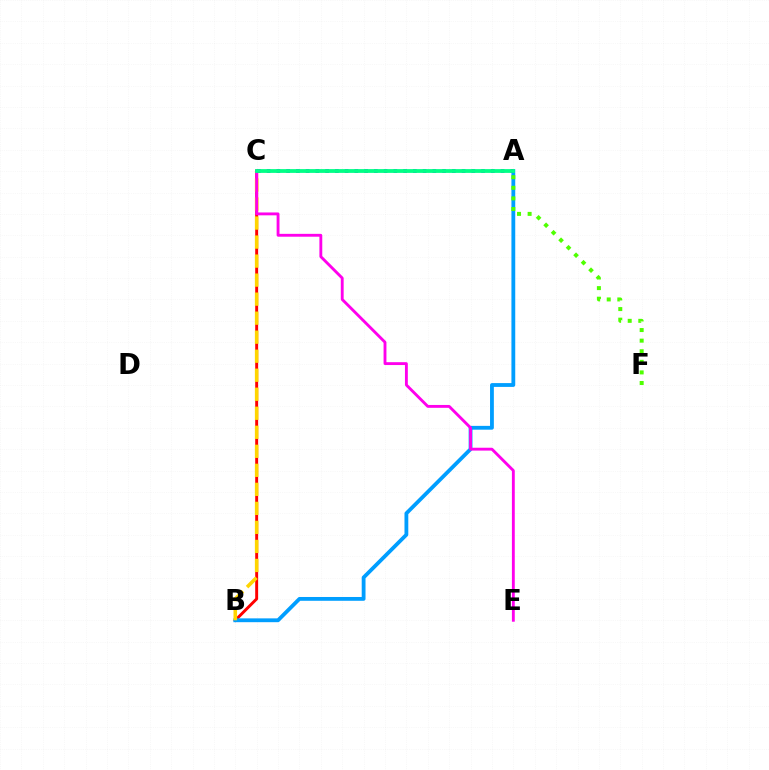{('B', 'C'): [{'color': '#ff0000', 'line_style': 'solid', 'thickness': 2.11}, {'color': '#ffd500', 'line_style': 'dashed', 'thickness': 2.58}], ('A', 'B'): [{'color': '#009eff', 'line_style': 'solid', 'thickness': 2.74}], ('C', 'E'): [{'color': '#ff00ed', 'line_style': 'solid', 'thickness': 2.06}], ('A', 'F'): [{'color': '#4fff00', 'line_style': 'dotted', 'thickness': 2.88}], ('A', 'C'): [{'color': '#3700ff', 'line_style': 'dotted', 'thickness': 2.65}, {'color': '#00ff86', 'line_style': 'solid', 'thickness': 2.73}]}